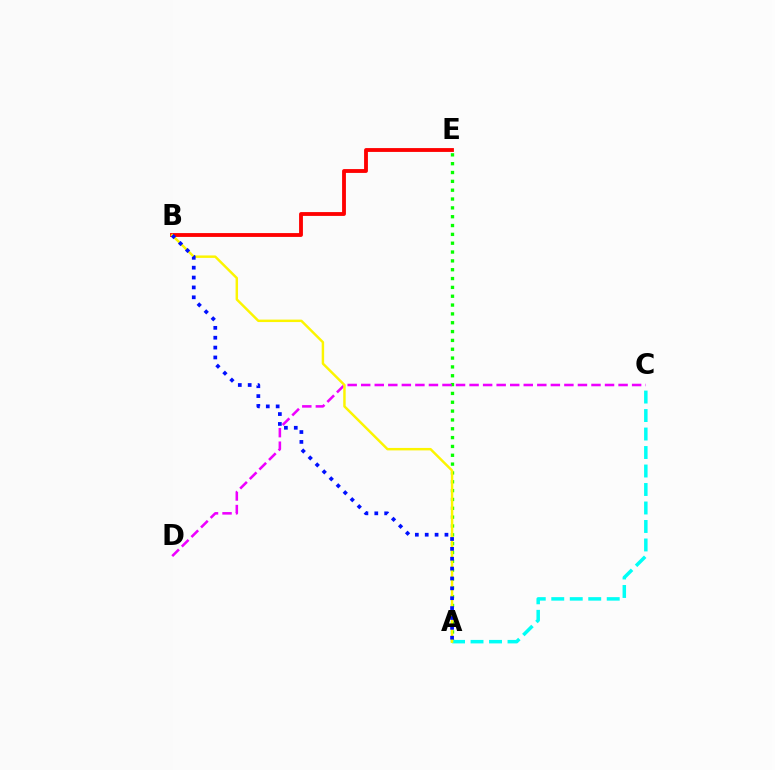{('B', 'E'): [{'color': '#ff0000', 'line_style': 'solid', 'thickness': 2.76}], ('A', 'E'): [{'color': '#08ff00', 'line_style': 'dotted', 'thickness': 2.4}], ('C', 'D'): [{'color': '#ee00ff', 'line_style': 'dashed', 'thickness': 1.84}], ('A', 'C'): [{'color': '#00fff6', 'line_style': 'dashed', 'thickness': 2.51}], ('A', 'B'): [{'color': '#fcf500', 'line_style': 'solid', 'thickness': 1.77}, {'color': '#0010ff', 'line_style': 'dotted', 'thickness': 2.68}]}